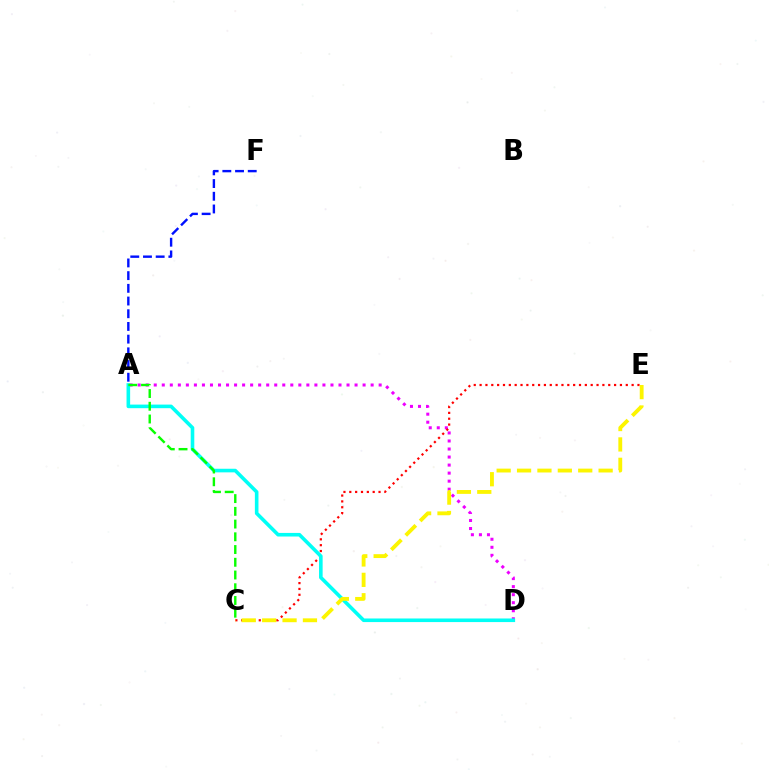{('A', 'D'): [{'color': '#ee00ff', 'line_style': 'dotted', 'thickness': 2.18}, {'color': '#00fff6', 'line_style': 'solid', 'thickness': 2.59}], ('C', 'E'): [{'color': '#ff0000', 'line_style': 'dotted', 'thickness': 1.59}, {'color': '#fcf500', 'line_style': 'dashed', 'thickness': 2.77}], ('A', 'F'): [{'color': '#0010ff', 'line_style': 'dashed', 'thickness': 1.73}], ('A', 'C'): [{'color': '#08ff00', 'line_style': 'dashed', 'thickness': 1.73}]}